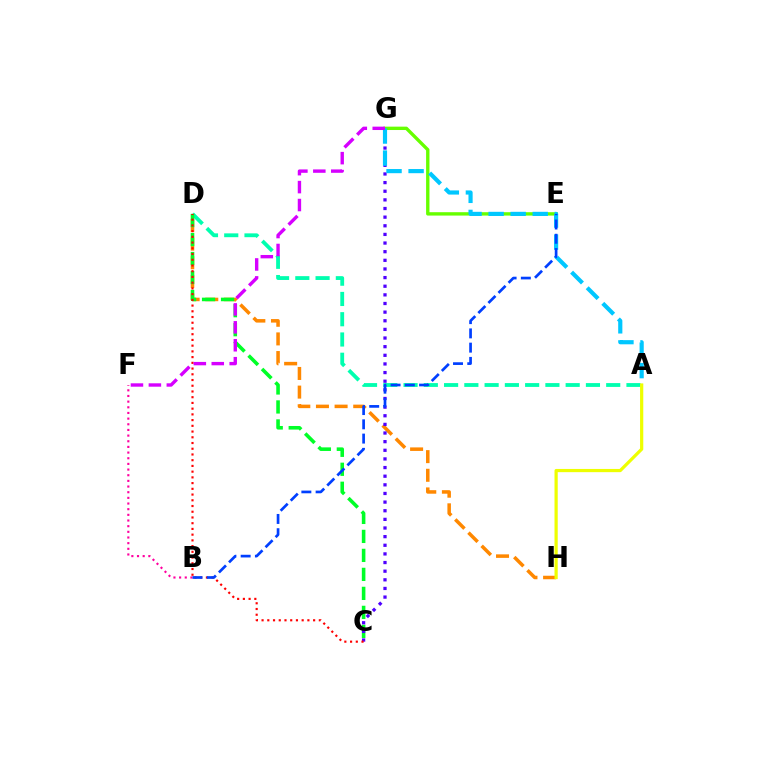{('D', 'H'): [{'color': '#ff8800', 'line_style': 'dashed', 'thickness': 2.53}], ('E', 'G'): [{'color': '#66ff00', 'line_style': 'solid', 'thickness': 2.43}], ('A', 'D'): [{'color': '#00ffaf', 'line_style': 'dashed', 'thickness': 2.75}], ('C', 'D'): [{'color': '#00ff27', 'line_style': 'dashed', 'thickness': 2.58}, {'color': '#ff0000', 'line_style': 'dotted', 'thickness': 1.56}], ('C', 'G'): [{'color': '#4f00ff', 'line_style': 'dotted', 'thickness': 2.35}], ('B', 'F'): [{'color': '#ff00a0', 'line_style': 'dotted', 'thickness': 1.54}], ('A', 'G'): [{'color': '#00c7ff', 'line_style': 'dashed', 'thickness': 3.0}], ('F', 'G'): [{'color': '#d600ff', 'line_style': 'dashed', 'thickness': 2.44}], ('B', 'E'): [{'color': '#003fff', 'line_style': 'dashed', 'thickness': 1.94}], ('A', 'H'): [{'color': '#eeff00', 'line_style': 'solid', 'thickness': 2.32}]}